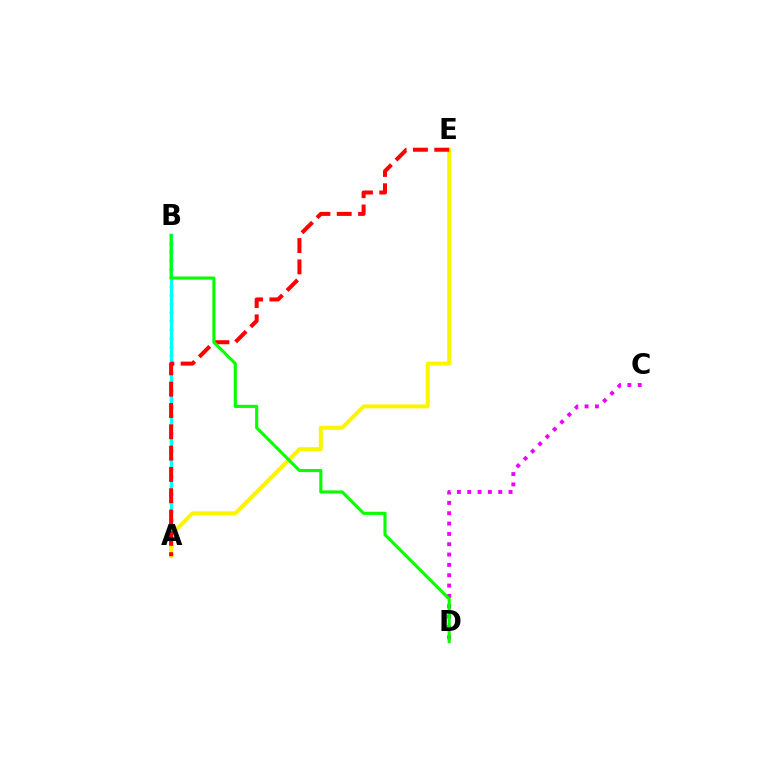{('A', 'B'): [{'color': '#0010ff', 'line_style': 'dotted', 'thickness': 2.35}, {'color': '#00fff6', 'line_style': 'solid', 'thickness': 2.19}], ('C', 'D'): [{'color': '#ee00ff', 'line_style': 'dotted', 'thickness': 2.81}], ('A', 'E'): [{'color': '#fcf500', 'line_style': 'solid', 'thickness': 2.87}, {'color': '#ff0000', 'line_style': 'dashed', 'thickness': 2.89}], ('B', 'D'): [{'color': '#08ff00', 'line_style': 'solid', 'thickness': 2.24}]}